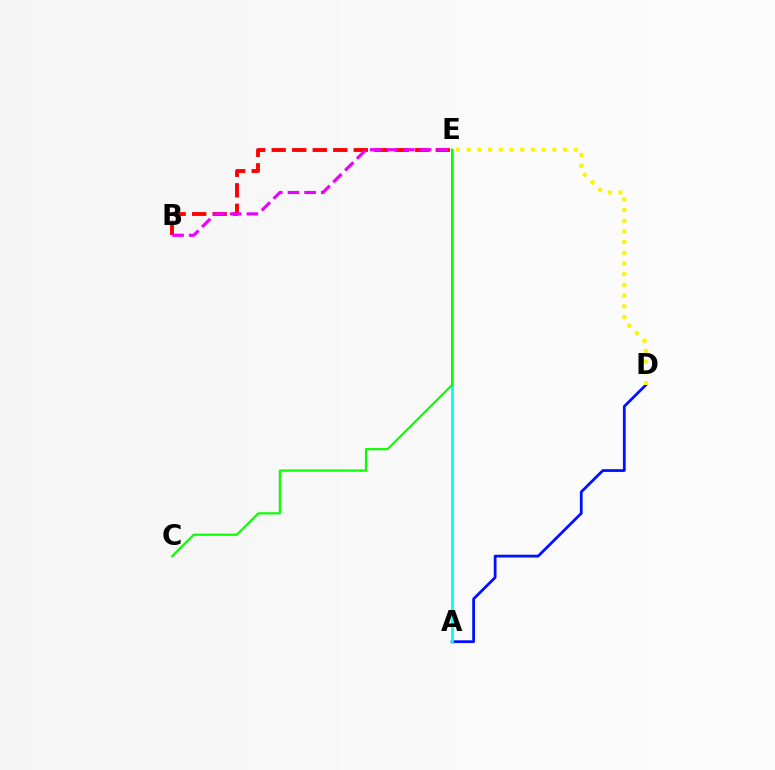{('B', 'E'): [{'color': '#ff0000', 'line_style': 'dashed', 'thickness': 2.79}, {'color': '#ee00ff', 'line_style': 'dashed', 'thickness': 2.26}], ('A', 'D'): [{'color': '#0010ff', 'line_style': 'solid', 'thickness': 1.99}], ('A', 'E'): [{'color': '#00fff6', 'line_style': 'solid', 'thickness': 2.02}], ('C', 'E'): [{'color': '#08ff00', 'line_style': 'solid', 'thickness': 1.56}], ('D', 'E'): [{'color': '#fcf500', 'line_style': 'dotted', 'thickness': 2.91}]}